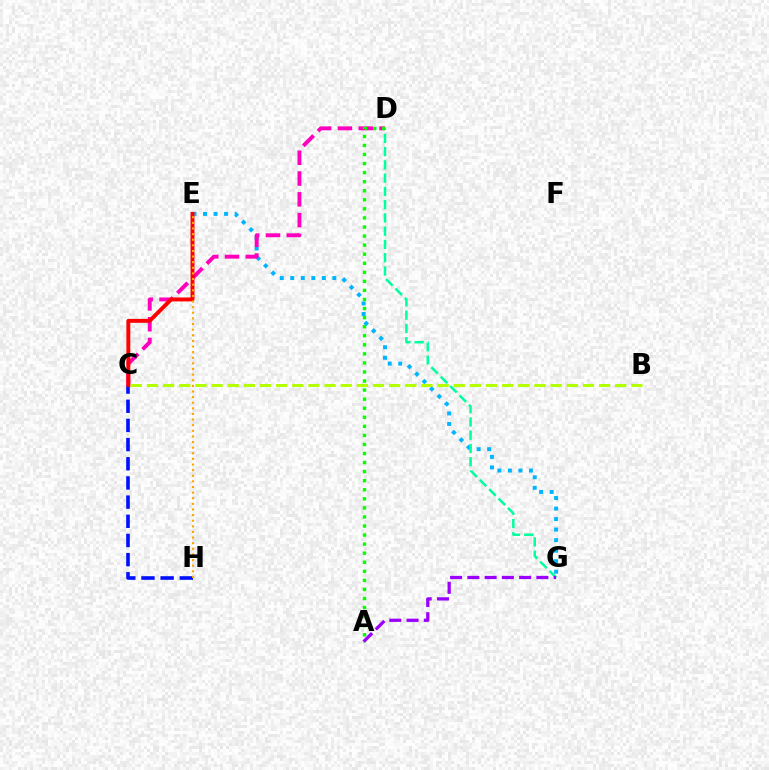{('C', 'H'): [{'color': '#0010ff', 'line_style': 'dashed', 'thickness': 2.6}], ('E', 'G'): [{'color': '#00b5ff', 'line_style': 'dotted', 'thickness': 2.86}], ('D', 'G'): [{'color': '#00ff9d', 'line_style': 'dashed', 'thickness': 1.8}], ('C', 'D'): [{'color': '#ff00bd', 'line_style': 'dashed', 'thickness': 2.82}], ('A', 'G'): [{'color': '#9b00ff', 'line_style': 'dashed', 'thickness': 2.34}], ('A', 'D'): [{'color': '#08ff00', 'line_style': 'dotted', 'thickness': 2.46}], ('C', 'E'): [{'color': '#ff0000', 'line_style': 'solid', 'thickness': 2.83}], ('B', 'C'): [{'color': '#b3ff00', 'line_style': 'dashed', 'thickness': 2.19}], ('E', 'H'): [{'color': '#ffa500', 'line_style': 'dotted', 'thickness': 1.53}]}